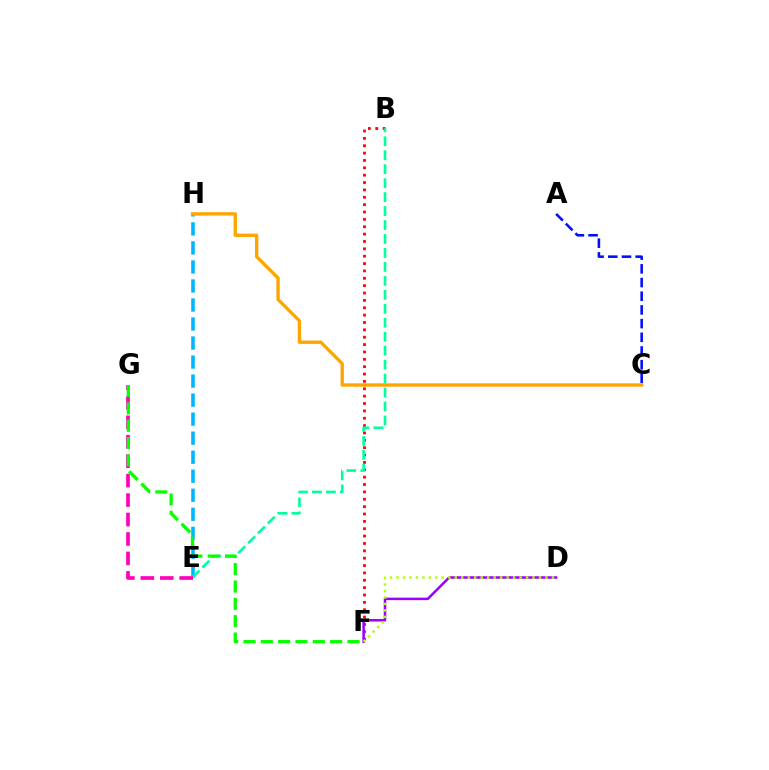{('E', 'H'): [{'color': '#00b5ff', 'line_style': 'dashed', 'thickness': 2.58}], ('B', 'F'): [{'color': '#ff0000', 'line_style': 'dotted', 'thickness': 2.0}], ('B', 'E'): [{'color': '#00ff9d', 'line_style': 'dashed', 'thickness': 1.9}], ('E', 'G'): [{'color': '#ff00bd', 'line_style': 'dashed', 'thickness': 2.64}], ('D', 'F'): [{'color': '#9b00ff', 'line_style': 'solid', 'thickness': 1.81}, {'color': '#b3ff00', 'line_style': 'dotted', 'thickness': 1.76}], ('A', 'C'): [{'color': '#0010ff', 'line_style': 'dashed', 'thickness': 1.86}], ('F', 'G'): [{'color': '#08ff00', 'line_style': 'dashed', 'thickness': 2.35}], ('C', 'H'): [{'color': '#ffa500', 'line_style': 'solid', 'thickness': 2.41}]}